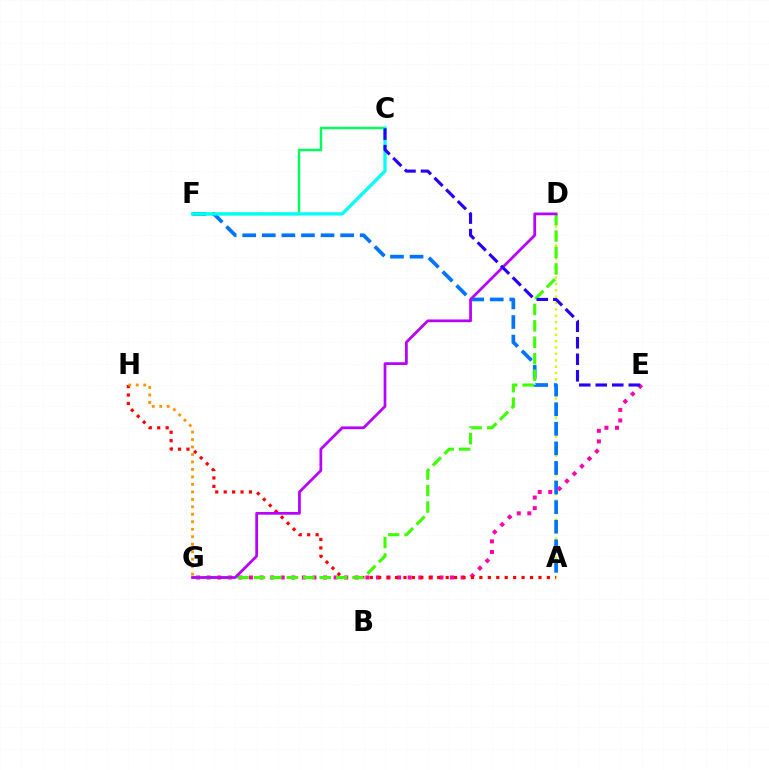{('A', 'D'): [{'color': '#d1ff00', 'line_style': 'dotted', 'thickness': 1.73}], ('A', 'F'): [{'color': '#0074ff', 'line_style': 'dashed', 'thickness': 2.66}], ('E', 'G'): [{'color': '#ff00ac', 'line_style': 'dotted', 'thickness': 2.88}], ('A', 'H'): [{'color': '#ff0000', 'line_style': 'dotted', 'thickness': 2.29}], ('C', 'F'): [{'color': '#00ff5c', 'line_style': 'solid', 'thickness': 1.77}, {'color': '#00fff6', 'line_style': 'solid', 'thickness': 2.35}], ('G', 'H'): [{'color': '#ff9400', 'line_style': 'dotted', 'thickness': 2.03}], ('D', 'G'): [{'color': '#3dff00', 'line_style': 'dashed', 'thickness': 2.23}, {'color': '#b900ff', 'line_style': 'solid', 'thickness': 1.98}], ('C', 'E'): [{'color': '#2500ff', 'line_style': 'dashed', 'thickness': 2.24}]}